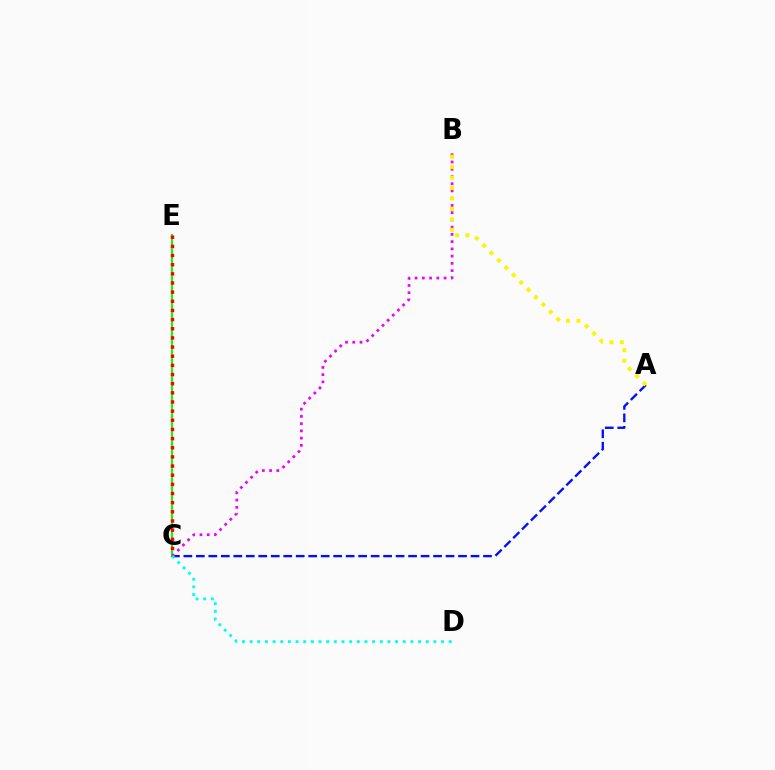{('C', 'E'): [{'color': '#08ff00', 'line_style': 'solid', 'thickness': 1.51}, {'color': '#ff0000', 'line_style': 'dotted', 'thickness': 2.49}], ('A', 'C'): [{'color': '#0010ff', 'line_style': 'dashed', 'thickness': 1.7}], ('B', 'C'): [{'color': '#ee00ff', 'line_style': 'dotted', 'thickness': 1.97}], ('A', 'B'): [{'color': '#fcf500', 'line_style': 'dotted', 'thickness': 2.84}], ('C', 'D'): [{'color': '#00fff6', 'line_style': 'dotted', 'thickness': 2.08}]}